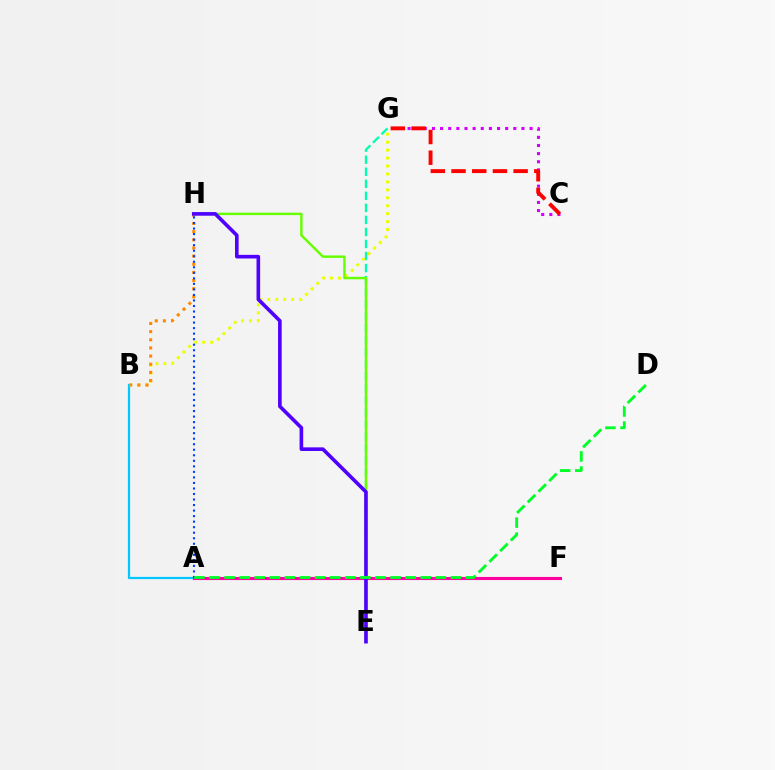{('A', 'B'): [{'color': '#00c7ff', 'line_style': 'solid', 'thickness': 1.59}], ('E', 'G'): [{'color': '#00ffaf', 'line_style': 'dashed', 'thickness': 1.64}], ('B', 'G'): [{'color': '#eeff00', 'line_style': 'dotted', 'thickness': 2.16}], ('E', 'H'): [{'color': '#66ff00', 'line_style': 'solid', 'thickness': 1.75}, {'color': '#4f00ff', 'line_style': 'solid', 'thickness': 2.61}], ('C', 'G'): [{'color': '#d600ff', 'line_style': 'dotted', 'thickness': 2.21}, {'color': '#ff0000', 'line_style': 'dashed', 'thickness': 2.81}], ('A', 'F'): [{'color': '#ff00a0', 'line_style': 'solid', 'thickness': 2.23}], ('B', 'H'): [{'color': '#ff8800', 'line_style': 'dotted', 'thickness': 2.22}], ('A', 'H'): [{'color': '#003fff', 'line_style': 'dotted', 'thickness': 1.5}], ('A', 'D'): [{'color': '#00ff27', 'line_style': 'dashed', 'thickness': 2.05}]}